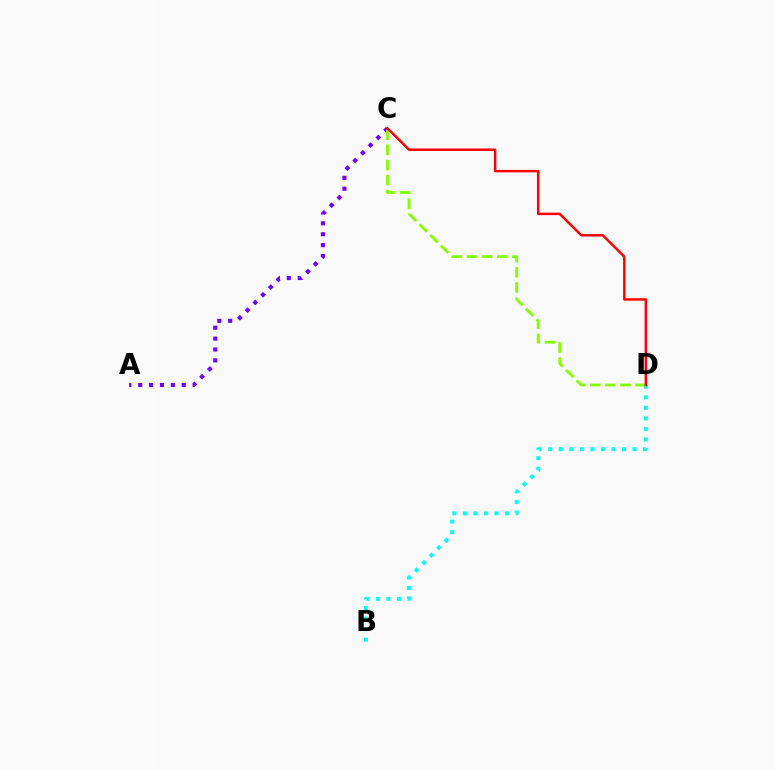{('A', 'C'): [{'color': '#7200ff', 'line_style': 'dotted', 'thickness': 2.96}], ('B', 'D'): [{'color': '#00fff6', 'line_style': 'dotted', 'thickness': 2.86}], ('C', 'D'): [{'color': '#84ff00', 'line_style': 'dashed', 'thickness': 2.05}, {'color': '#ff0000', 'line_style': 'solid', 'thickness': 1.77}]}